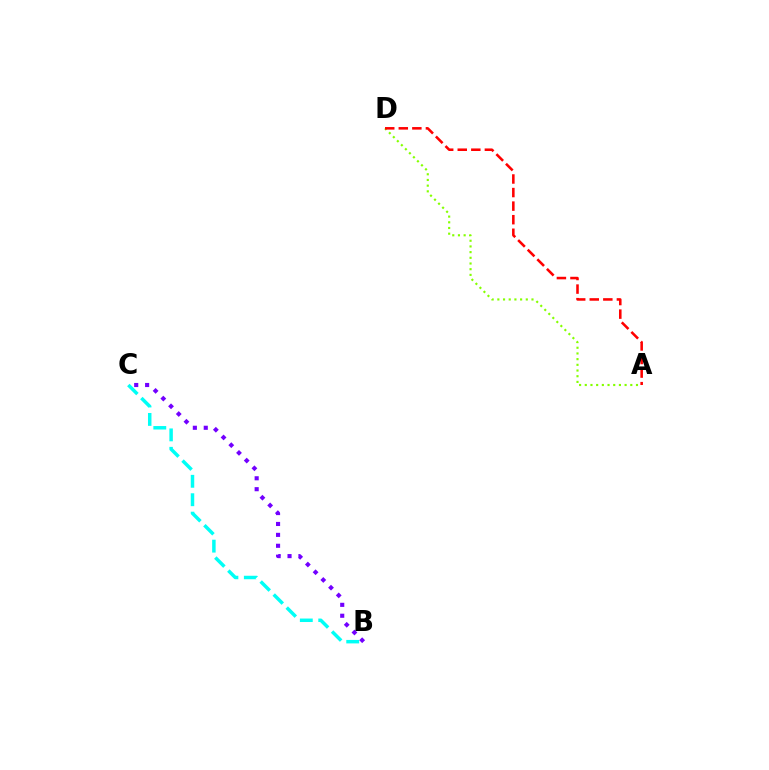{('B', 'C'): [{'color': '#00fff6', 'line_style': 'dashed', 'thickness': 2.5}, {'color': '#7200ff', 'line_style': 'dotted', 'thickness': 2.96}], ('A', 'D'): [{'color': '#84ff00', 'line_style': 'dotted', 'thickness': 1.55}, {'color': '#ff0000', 'line_style': 'dashed', 'thickness': 1.84}]}